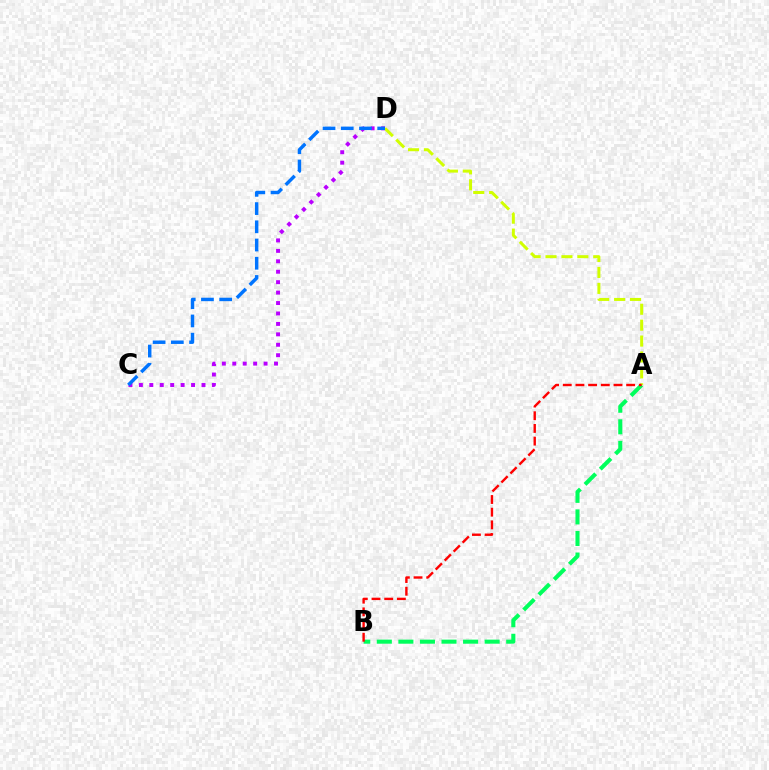{('C', 'D'): [{'color': '#b900ff', 'line_style': 'dotted', 'thickness': 2.84}, {'color': '#0074ff', 'line_style': 'dashed', 'thickness': 2.48}], ('A', 'B'): [{'color': '#00ff5c', 'line_style': 'dashed', 'thickness': 2.93}, {'color': '#ff0000', 'line_style': 'dashed', 'thickness': 1.72}], ('A', 'D'): [{'color': '#d1ff00', 'line_style': 'dashed', 'thickness': 2.16}]}